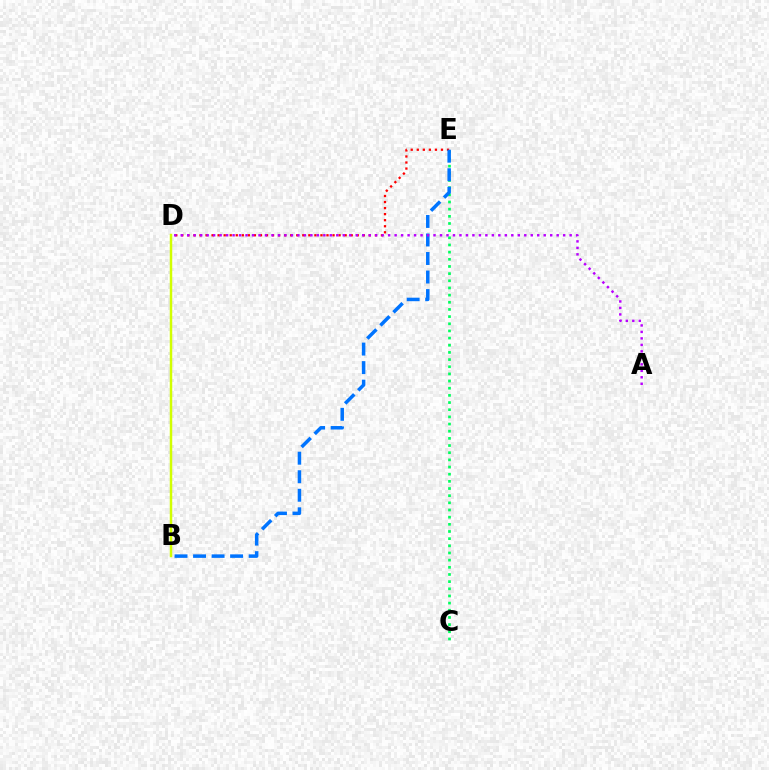{('C', 'E'): [{'color': '#00ff5c', 'line_style': 'dotted', 'thickness': 1.95}], ('D', 'E'): [{'color': '#ff0000', 'line_style': 'dotted', 'thickness': 1.64}], ('B', 'E'): [{'color': '#0074ff', 'line_style': 'dashed', 'thickness': 2.52}], ('A', 'D'): [{'color': '#b900ff', 'line_style': 'dotted', 'thickness': 1.76}], ('B', 'D'): [{'color': '#d1ff00', 'line_style': 'solid', 'thickness': 1.78}]}